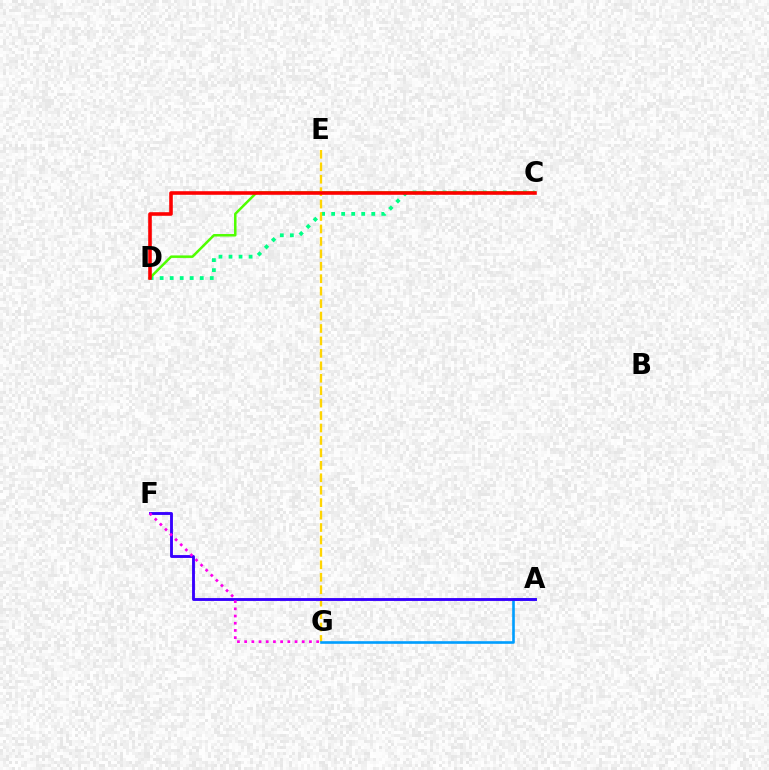{('C', 'D'): [{'color': '#00ff86', 'line_style': 'dotted', 'thickness': 2.72}, {'color': '#4fff00', 'line_style': 'solid', 'thickness': 1.8}, {'color': '#ff0000', 'line_style': 'solid', 'thickness': 2.58}], ('E', 'G'): [{'color': '#ffd500', 'line_style': 'dashed', 'thickness': 1.69}], ('A', 'G'): [{'color': '#009eff', 'line_style': 'solid', 'thickness': 1.89}], ('A', 'F'): [{'color': '#3700ff', 'line_style': 'solid', 'thickness': 2.07}], ('F', 'G'): [{'color': '#ff00ed', 'line_style': 'dotted', 'thickness': 1.96}]}